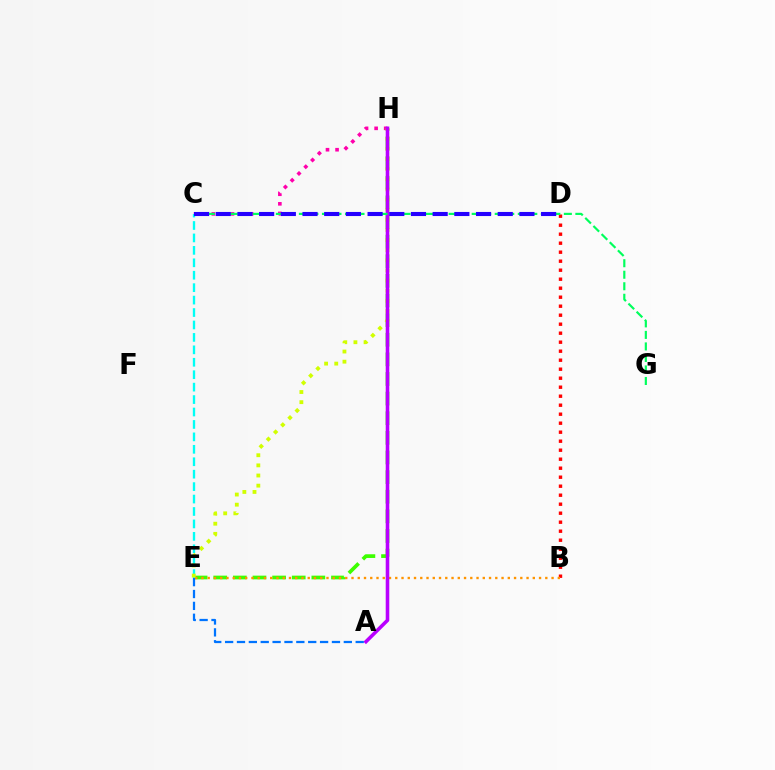{('E', 'H'): [{'color': '#3dff00', 'line_style': 'dashed', 'thickness': 2.67}, {'color': '#d1ff00', 'line_style': 'dotted', 'thickness': 2.75}], ('B', 'D'): [{'color': '#ff0000', 'line_style': 'dotted', 'thickness': 2.45}], ('C', 'H'): [{'color': '#ff00ac', 'line_style': 'dotted', 'thickness': 2.6}], ('C', 'E'): [{'color': '#00fff6', 'line_style': 'dashed', 'thickness': 1.69}], ('B', 'E'): [{'color': '#ff9400', 'line_style': 'dotted', 'thickness': 1.7}], ('A', 'H'): [{'color': '#b900ff', 'line_style': 'solid', 'thickness': 2.57}], ('C', 'G'): [{'color': '#00ff5c', 'line_style': 'dashed', 'thickness': 1.56}], ('A', 'E'): [{'color': '#0074ff', 'line_style': 'dashed', 'thickness': 1.61}], ('C', 'D'): [{'color': '#2500ff', 'line_style': 'dashed', 'thickness': 2.95}]}